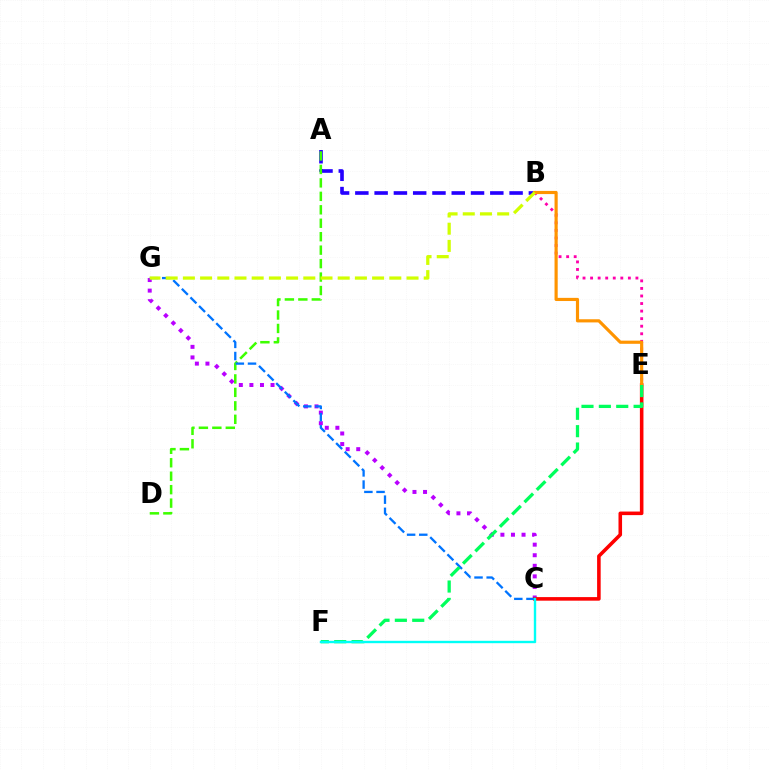{('A', 'B'): [{'color': '#2500ff', 'line_style': 'dashed', 'thickness': 2.62}], ('A', 'D'): [{'color': '#3dff00', 'line_style': 'dashed', 'thickness': 1.83}], ('B', 'E'): [{'color': '#ff00ac', 'line_style': 'dotted', 'thickness': 2.05}, {'color': '#ff9400', 'line_style': 'solid', 'thickness': 2.28}], ('C', 'G'): [{'color': '#b900ff', 'line_style': 'dotted', 'thickness': 2.87}, {'color': '#0074ff', 'line_style': 'dashed', 'thickness': 1.65}], ('C', 'E'): [{'color': '#ff0000', 'line_style': 'solid', 'thickness': 2.57}], ('B', 'G'): [{'color': '#d1ff00', 'line_style': 'dashed', 'thickness': 2.34}], ('E', 'F'): [{'color': '#00ff5c', 'line_style': 'dashed', 'thickness': 2.36}], ('C', 'F'): [{'color': '#00fff6', 'line_style': 'solid', 'thickness': 1.71}]}